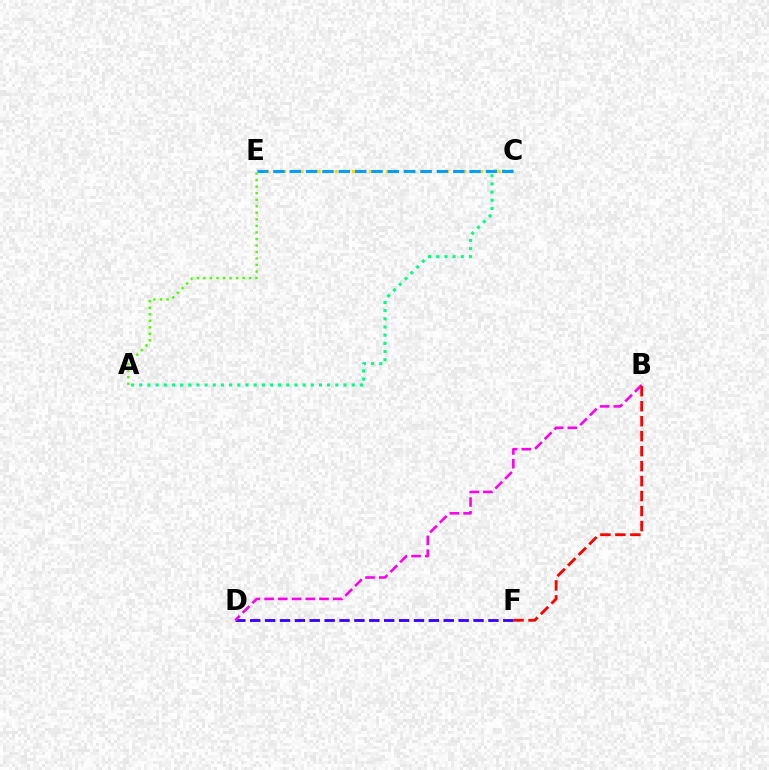{('D', 'F'): [{'color': '#3700ff', 'line_style': 'dashed', 'thickness': 2.02}], ('B', 'D'): [{'color': '#ff00ed', 'line_style': 'dashed', 'thickness': 1.86}], ('A', 'C'): [{'color': '#00ff86', 'line_style': 'dotted', 'thickness': 2.22}], ('B', 'F'): [{'color': '#ff0000', 'line_style': 'dashed', 'thickness': 2.03}], ('C', 'E'): [{'color': '#ffd500', 'line_style': 'dotted', 'thickness': 2.33}, {'color': '#009eff', 'line_style': 'dashed', 'thickness': 2.22}], ('A', 'E'): [{'color': '#4fff00', 'line_style': 'dotted', 'thickness': 1.77}]}